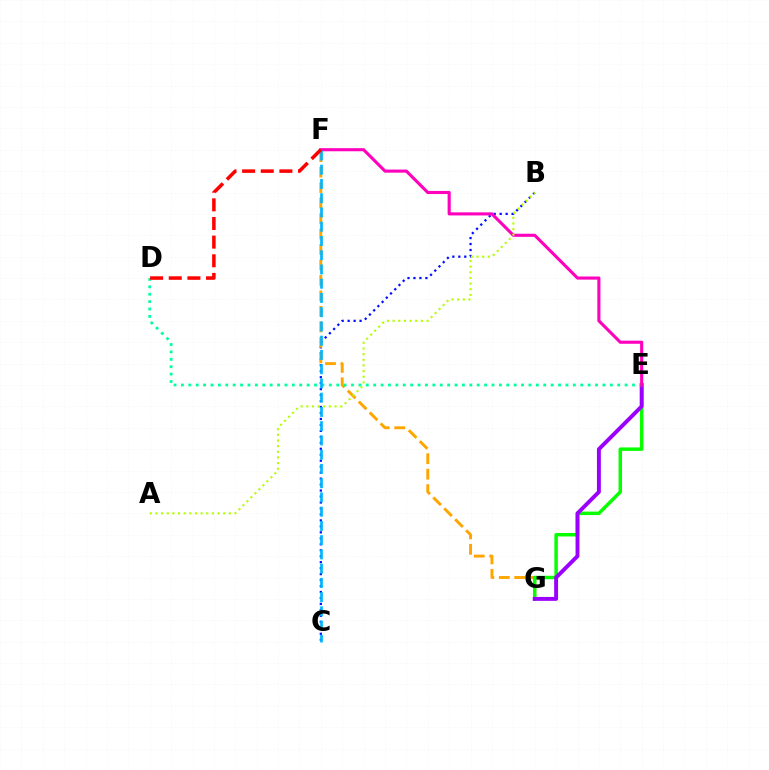{('B', 'C'): [{'color': '#0010ff', 'line_style': 'dotted', 'thickness': 1.62}], ('F', 'G'): [{'color': '#ffa500', 'line_style': 'dashed', 'thickness': 2.1}], ('E', 'G'): [{'color': '#08ff00', 'line_style': 'solid', 'thickness': 2.5}, {'color': '#9b00ff', 'line_style': 'solid', 'thickness': 2.82}], ('D', 'E'): [{'color': '#00ff9d', 'line_style': 'dotted', 'thickness': 2.01}], ('E', 'F'): [{'color': '#ff00bd', 'line_style': 'solid', 'thickness': 2.23}], ('C', 'F'): [{'color': '#00b5ff', 'line_style': 'dashed', 'thickness': 1.94}], ('D', 'F'): [{'color': '#ff0000', 'line_style': 'dashed', 'thickness': 2.53}], ('A', 'B'): [{'color': '#b3ff00', 'line_style': 'dotted', 'thickness': 1.53}]}